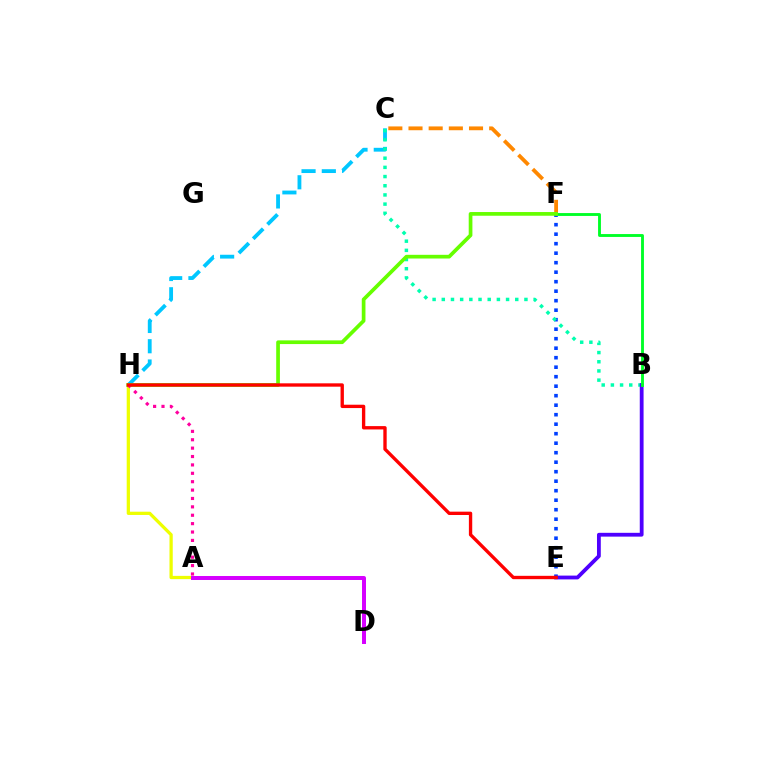{('E', 'F'): [{'color': '#003fff', 'line_style': 'dotted', 'thickness': 2.58}], ('C', 'H'): [{'color': '#00c7ff', 'line_style': 'dashed', 'thickness': 2.75}], ('B', 'C'): [{'color': '#00ffaf', 'line_style': 'dotted', 'thickness': 2.5}], ('A', 'H'): [{'color': '#eeff00', 'line_style': 'solid', 'thickness': 2.35}, {'color': '#ff00a0', 'line_style': 'dotted', 'thickness': 2.28}], ('B', 'E'): [{'color': '#4f00ff', 'line_style': 'solid', 'thickness': 2.74}], ('C', 'F'): [{'color': '#ff8800', 'line_style': 'dashed', 'thickness': 2.74}], ('A', 'D'): [{'color': '#d600ff', 'line_style': 'solid', 'thickness': 2.86}], ('B', 'F'): [{'color': '#00ff27', 'line_style': 'solid', 'thickness': 2.07}], ('F', 'H'): [{'color': '#66ff00', 'line_style': 'solid', 'thickness': 2.66}], ('E', 'H'): [{'color': '#ff0000', 'line_style': 'solid', 'thickness': 2.41}]}